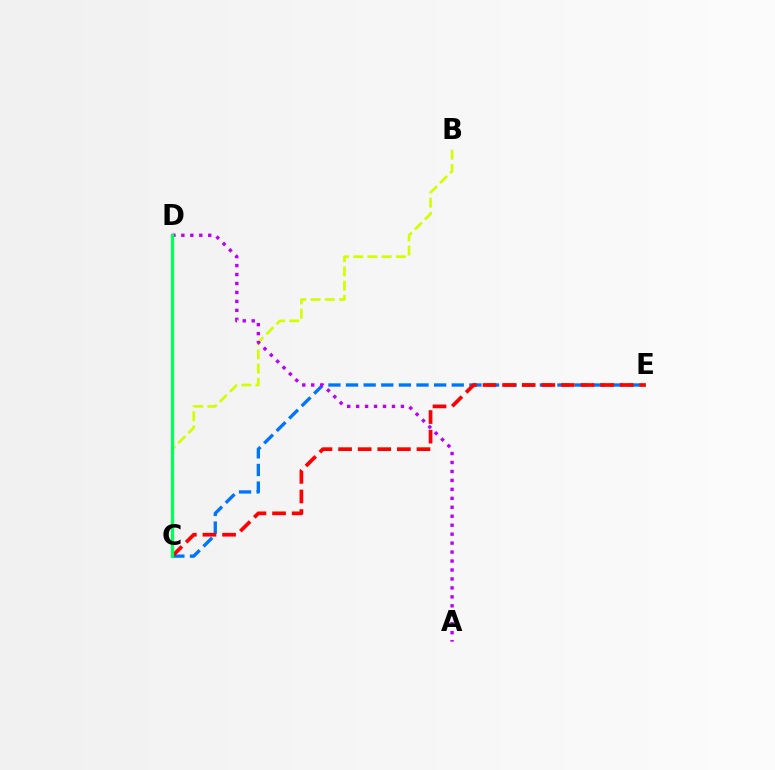{('B', 'C'): [{'color': '#d1ff00', 'line_style': 'dashed', 'thickness': 1.93}], ('C', 'E'): [{'color': '#0074ff', 'line_style': 'dashed', 'thickness': 2.39}, {'color': '#ff0000', 'line_style': 'dashed', 'thickness': 2.66}], ('A', 'D'): [{'color': '#b900ff', 'line_style': 'dotted', 'thickness': 2.43}], ('C', 'D'): [{'color': '#00ff5c', 'line_style': 'solid', 'thickness': 2.31}]}